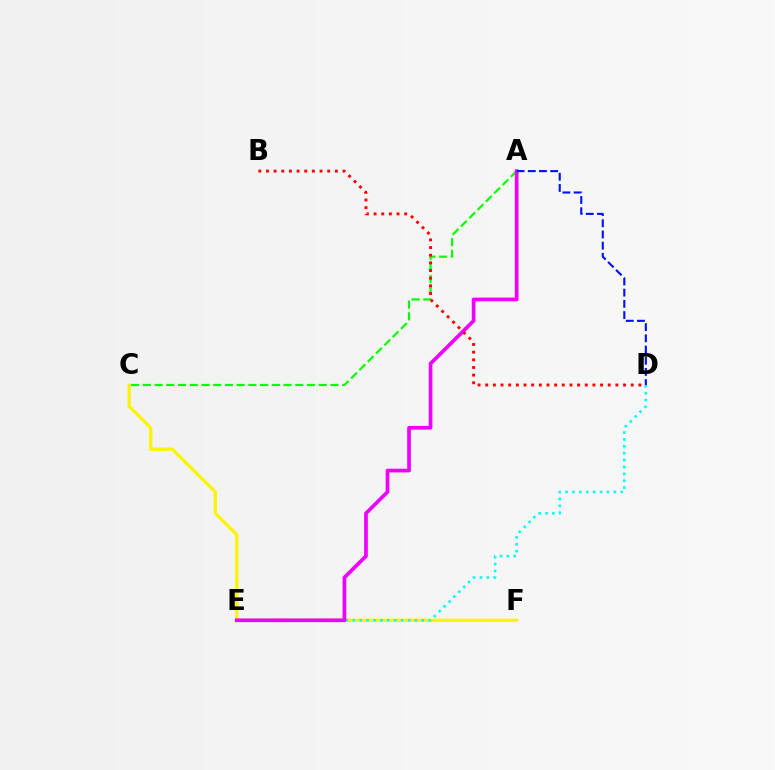{('C', 'F'): [{'color': '#fcf500', 'line_style': 'solid', 'thickness': 2.34}], ('D', 'E'): [{'color': '#00fff6', 'line_style': 'dotted', 'thickness': 1.87}], ('A', 'C'): [{'color': '#08ff00', 'line_style': 'dashed', 'thickness': 1.59}], ('A', 'E'): [{'color': '#ee00ff', 'line_style': 'solid', 'thickness': 2.65}], ('A', 'D'): [{'color': '#0010ff', 'line_style': 'dashed', 'thickness': 1.52}], ('B', 'D'): [{'color': '#ff0000', 'line_style': 'dotted', 'thickness': 2.08}]}